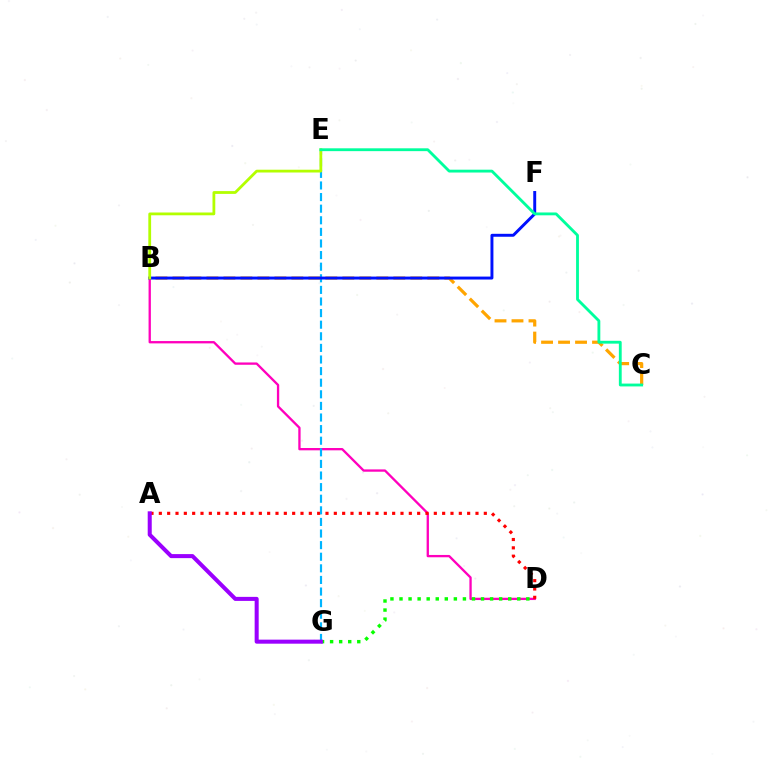{('B', 'D'): [{'color': '#ff00bd', 'line_style': 'solid', 'thickness': 1.67}], ('A', 'D'): [{'color': '#ff0000', 'line_style': 'dotted', 'thickness': 2.26}], ('E', 'G'): [{'color': '#00b5ff', 'line_style': 'dashed', 'thickness': 1.58}], ('B', 'C'): [{'color': '#ffa500', 'line_style': 'dashed', 'thickness': 2.31}], ('B', 'F'): [{'color': '#0010ff', 'line_style': 'solid', 'thickness': 2.12}], ('D', 'G'): [{'color': '#08ff00', 'line_style': 'dotted', 'thickness': 2.46}], ('A', 'G'): [{'color': '#9b00ff', 'line_style': 'solid', 'thickness': 2.9}], ('B', 'E'): [{'color': '#b3ff00', 'line_style': 'solid', 'thickness': 2.01}], ('C', 'E'): [{'color': '#00ff9d', 'line_style': 'solid', 'thickness': 2.04}]}